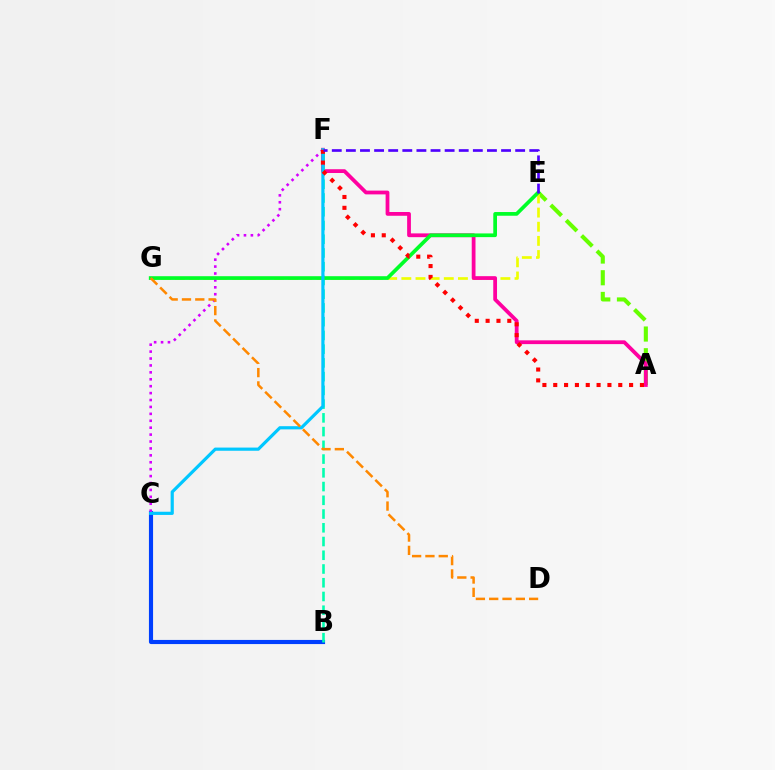{('B', 'C'): [{'color': '#003fff', 'line_style': 'solid', 'thickness': 2.97}], ('A', 'E'): [{'color': '#66ff00', 'line_style': 'dashed', 'thickness': 2.95}], ('E', 'G'): [{'color': '#eeff00', 'line_style': 'dashed', 'thickness': 1.92}, {'color': '#00ff27', 'line_style': 'solid', 'thickness': 2.67}], ('C', 'F'): [{'color': '#d600ff', 'line_style': 'dotted', 'thickness': 1.88}, {'color': '#00c7ff', 'line_style': 'solid', 'thickness': 2.29}], ('A', 'F'): [{'color': '#ff00a0', 'line_style': 'solid', 'thickness': 2.72}, {'color': '#ff0000', 'line_style': 'dotted', 'thickness': 2.94}], ('B', 'F'): [{'color': '#00ffaf', 'line_style': 'dashed', 'thickness': 1.87}], ('D', 'G'): [{'color': '#ff8800', 'line_style': 'dashed', 'thickness': 1.81}], ('E', 'F'): [{'color': '#4f00ff', 'line_style': 'dashed', 'thickness': 1.92}]}